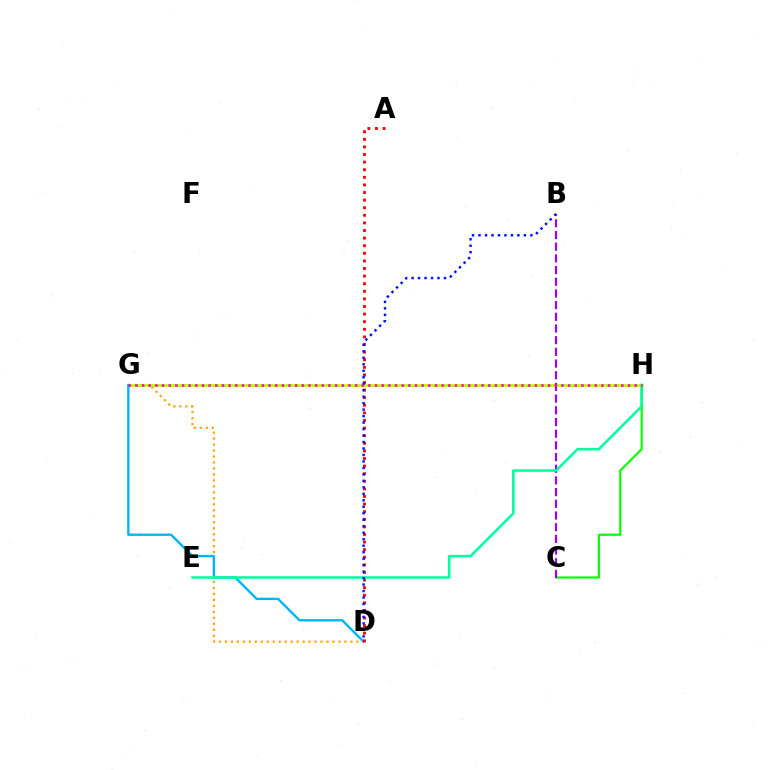{('D', 'G'): [{'color': '#ffa500', 'line_style': 'dotted', 'thickness': 1.62}, {'color': '#00b5ff', 'line_style': 'solid', 'thickness': 1.71}], ('C', 'H'): [{'color': '#08ff00', 'line_style': 'solid', 'thickness': 1.59}], ('G', 'H'): [{'color': '#b3ff00', 'line_style': 'solid', 'thickness': 1.97}, {'color': '#ff00bd', 'line_style': 'dotted', 'thickness': 1.81}], ('A', 'D'): [{'color': '#ff0000', 'line_style': 'dotted', 'thickness': 2.06}], ('B', 'C'): [{'color': '#9b00ff', 'line_style': 'dashed', 'thickness': 1.59}], ('E', 'H'): [{'color': '#00ff9d', 'line_style': 'solid', 'thickness': 1.83}], ('B', 'D'): [{'color': '#0010ff', 'line_style': 'dotted', 'thickness': 1.76}]}